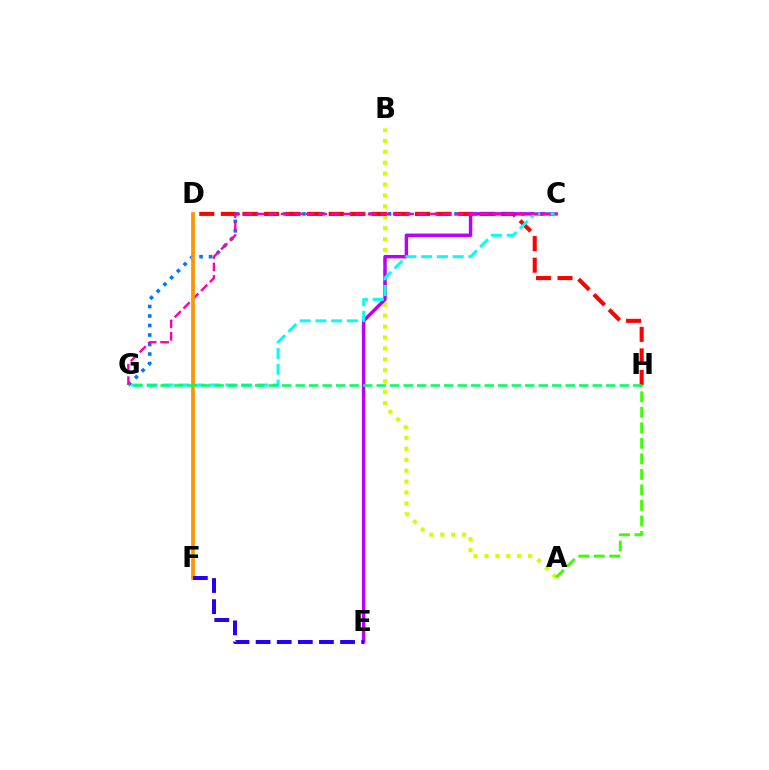{('C', 'G'): [{'color': '#0074ff', 'line_style': 'dotted', 'thickness': 2.58}, {'color': '#00fff6', 'line_style': 'dashed', 'thickness': 2.14}, {'color': '#ff00ac', 'line_style': 'dashed', 'thickness': 1.69}], ('A', 'B'): [{'color': '#d1ff00', 'line_style': 'dotted', 'thickness': 2.97}], ('D', 'H'): [{'color': '#ff0000', 'line_style': 'dashed', 'thickness': 2.93}], ('C', 'E'): [{'color': '#b900ff', 'line_style': 'solid', 'thickness': 2.48}], ('A', 'H'): [{'color': '#3dff00', 'line_style': 'dashed', 'thickness': 2.11}], ('D', 'F'): [{'color': '#ff9400', 'line_style': 'solid', 'thickness': 2.69}], ('G', 'H'): [{'color': '#00ff5c', 'line_style': 'dashed', 'thickness': 1.83}], ('E', 'F'): [{'color': '#2500ff', 'line_style': 'dashed', 'thickness': 2.87}]}